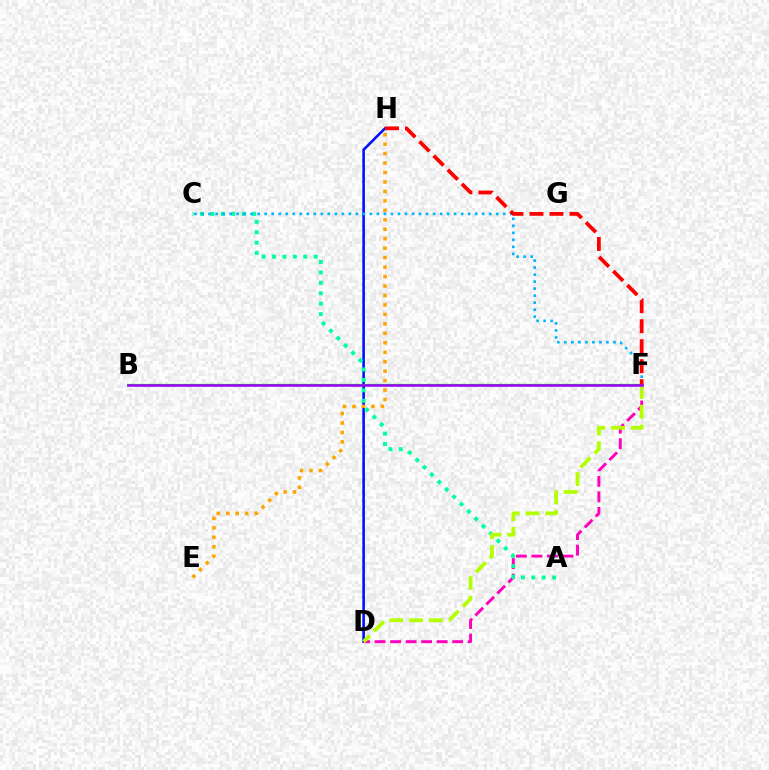{('D', 'H'): [{'color': '#0010ff', 'line_style': 'solid', 'thickness': 1.86}], ('E', 'H'): [{'color': '#ffa500', 'line_style': 'dotted', 'thickness': 2.57}], ('D', 'F'): [{'color': '#ff00bd', 'line_style': 'dashed', 'thickness': 2.11}, {'color': '#b3ff00', 'line_style': 'dashed', 'thickness': 2.69}], ('A', 'C'): [{'color': '#00ff9d', 'line_style': 'dotted', 'thickness': 2.83}], ('C', 'F'): [{'color': '#00b5ff', 'line_style': 'dotted', 'thickness': 1.91}], ('B', 'F'): [{'color': '#08ff00', 'line_style': 'solid', 'thickness': 1.64}, {'color': '#9b00ff', 'line_style': 'solid', 'thickness': 1.84}], ('F', 'H'): [{'color': '#ff0000', 'line_style': 'dashed', 'thickness': 2.72}]}